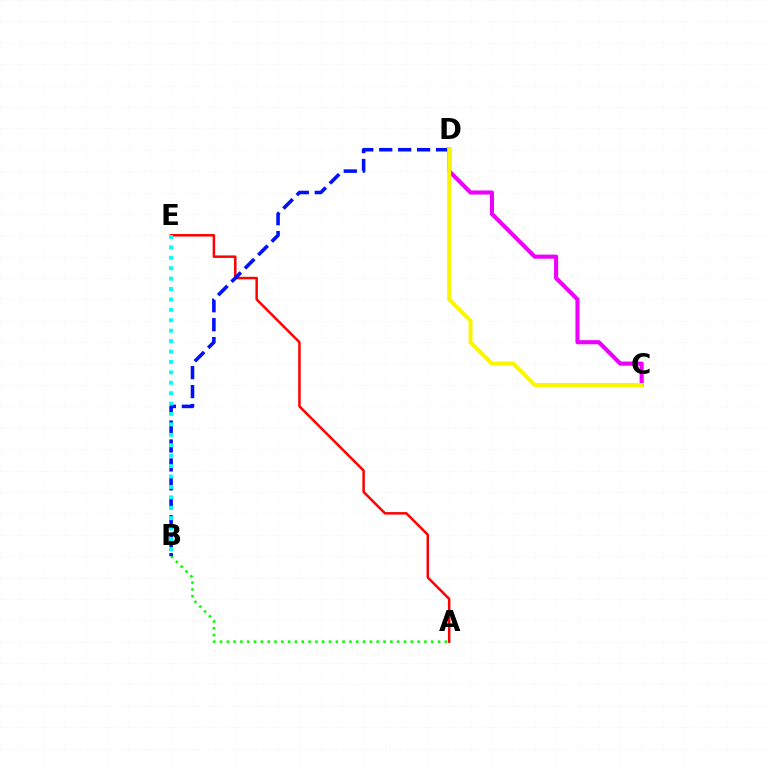{('A', 'B'): [{'color': '#08ff00', 'line_style': 'dotted', 'thickness': 1.85}], ('A', 'E'): [{'color': '#ff0000', 'line_style': 'solid', 'thickness': 1.8}], ('B', 'D'): [{'color': '#0010ff', 'line_style': 'dashed', 'thickness': 2.57}], ('B', 'E'): [{'color': '#00fff6', 'line_style': 'dotted', 'thickness': 2.83}], ('C', 'D'): [{'color': '#ee00ff', 'line_style': 'solid', 'thickness': 2.96}, {'color': '#fcf500', 'line_style': 'solid', 'thickness': 2.87}]}